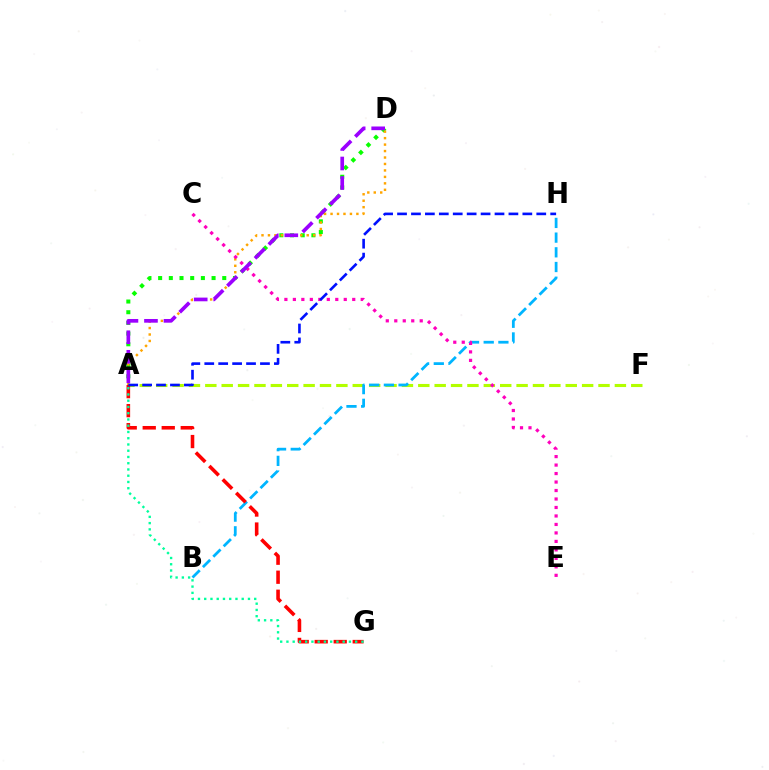{('A', 'F'): [{'color': '#b3ff00', 'line_style': 'dashed', 'thickness': 2.23}], ('B', 'H'): [{'color': '#00b5ff', 'line_style': 'dashed', 'thickness': 2.0}], ('A', 'D'): [{'color': '#08ff00', 'line_style': 'dotted', 'thickness': 2.9}, {'color': '#ffa500', 'line_style': 'dotted', 'thickness': 1.76}, {'color': '#9b00ff', 'line_style': 'dashed', 'thickness': 2.65}], ('A', 'G'): [{'color': '#ff0000', 'line_style': 'dashed', 'thickness': 2.58}, {'color': '#00ff9d', 'line_style': 'dotted', 'thickness': 1.7}], ('C', 'E'): [{'color': '#ff00bd', 'line_style': 'dotted', 'thickness': 2.3}], ('A', 'H'): [{'color': '#0010ff', 'line_style': 'dashed', 'thickness': 1.89}]}